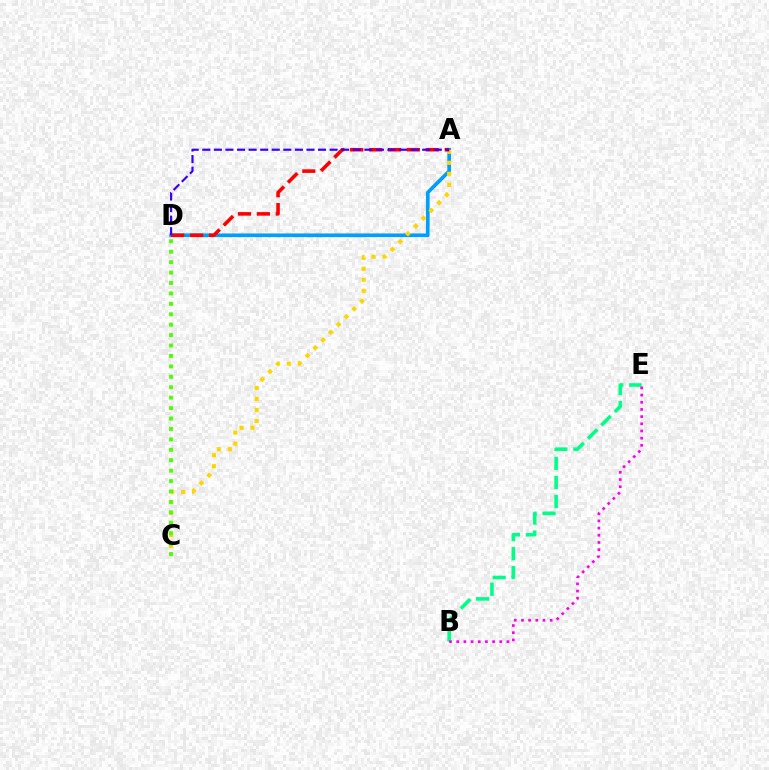{('B', 'E'): [{'color': '#00ff86', 'line_style': 'dashed', 'thickness': 2.58}, {'color': '#ff00ed', 'line_style': 'dotted', 'thickness': 1.95}], ('A', 'D'): [{'color': '#009eff', 'line_style': 'solid', 'thickness': 2.64}, {'color': '#ff0000', 'line_style': 'dashed', 'thickness': 2.57}, {'color': '#3700ff', 'line_style': 'dashed', 'thickness': 1.57}], ('A', 'C'): [{'color': '#ffd500', 'line_style': 'dotted', 'thickness': 2.99}], ('C', 'D'): [{'color': '#4fff00', 'line_style': 'dotted', 'thickness': 2.83}]}